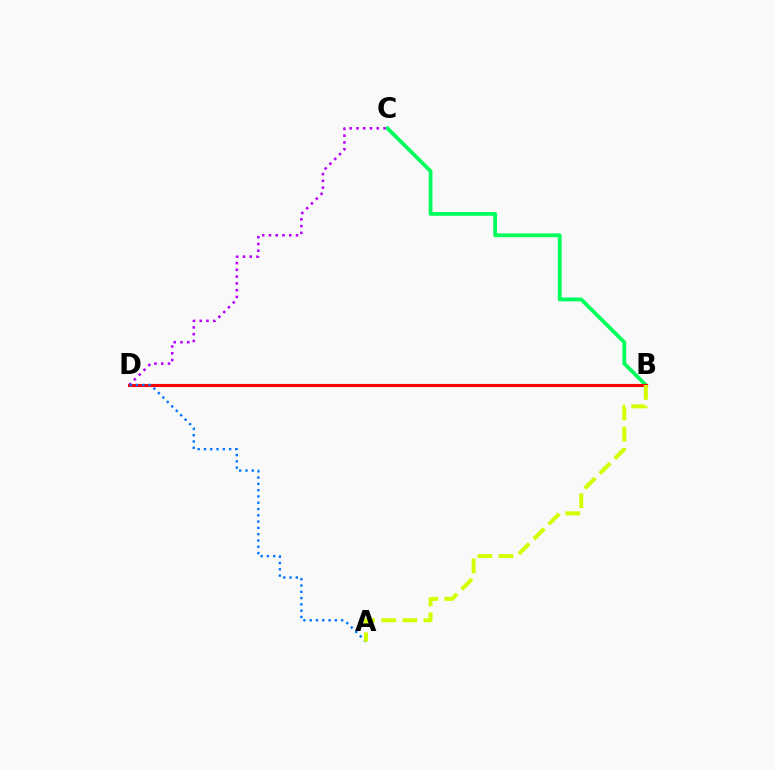{('B', 'C'): [{'color': '#00ff5c', 'line_style': 'solid', 'thickness': 2.74}], ('C', 'D'): [{'color': '#b900ff', 'line_style': 'dotted', 'thickness': 1.84}], ('B', 'D'): [{'color': '#ff0000', 'line_style': 'solid', 'thickness': 2.23}], ('A', 'D'): [{'color': '#0074ff', 'line_style': 'dotted', 'thickness': 1.71}], ('A', 'B'): [{'color': '#d1ff00', 'line_style': 'dashed', 'thickness': 2.87}]}